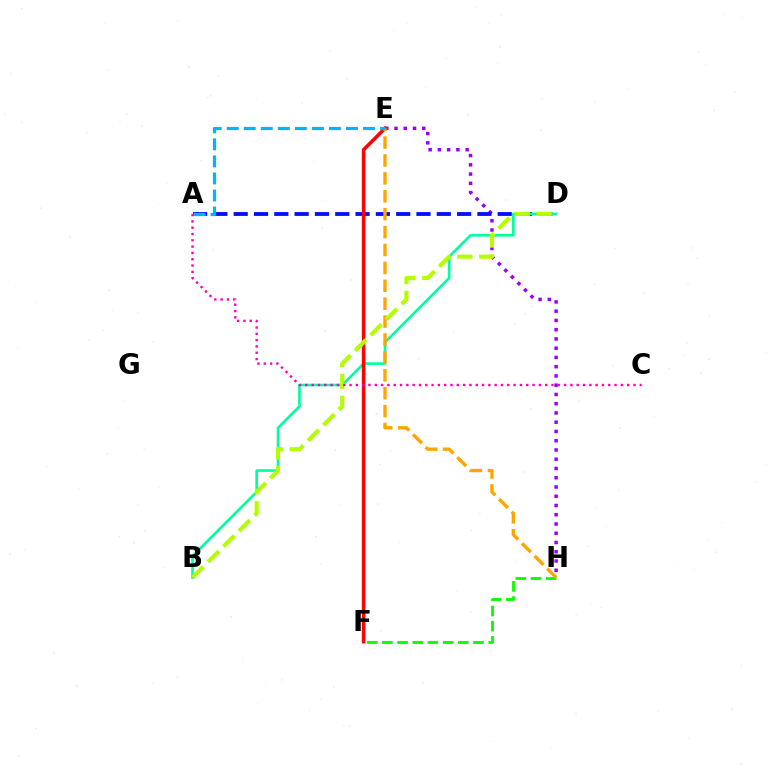{('F', 'H'): [{'color': '#08ff00', 'line_style': 'dashed', 'thickness': 2.06}], ('E', 'H'): [{'color': '#9b00ff', 'line_style': 'dotted', 'thickness': 2.51}, {'color': '#ffa500', 'line_style': 'dashed', 'thickness': 2.43}], ('A', 'D'): [{'color': '#0010ff', 'line_style': 'dashed', 'thickness': 2.76}], ('B', 'D'): [{'color': '#00ff9d', 'line_style': 'solid', 'thickness': 1.89}, {'color': '#b3ff00', 'line_style': 'dashed', 'thickness': 2.98}], ('E', 'F'): [{'color': '#ff0000', 'line_style': 'solid', 'thickness': 2.54}], ('A', 'C'): [{'color': '#ff00bd', 'line_style': 'dotted', 'thickness': 1.71}], ('A', 'E'): [{'color': '#00b5ff', 'line_style': 'dashed', 'thickness': 2.31}]}